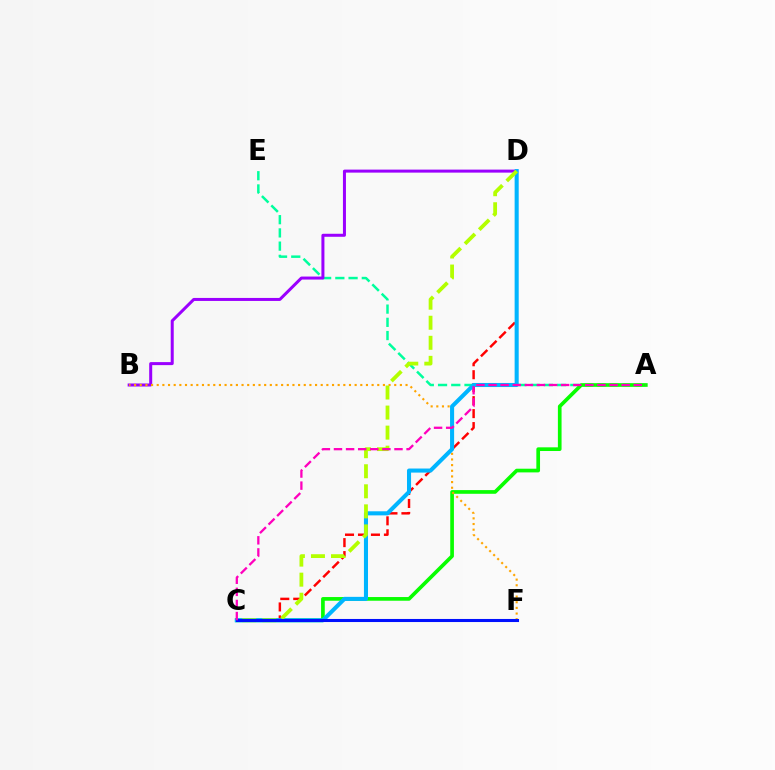{('A', 'E'): [{'color': '#00ff9d', 'line_style': 'dashed', 'thickness': 1.8}], ('A', 'C'): [{'color': '#08ff00', 'line_style': 'solid', 'thickness': 2.65}, {'color': '#ff00bd', 'line_style': 'dashed', 'thickness': 1.64}], ('C', 'D'): [{'color': '#ff0000', 'line_style': 'dashed', 'thickness': 1.76}, {'color': '#00b5ff', 'line_style': 'solid', 'thickness': 2.93}, {'color': '#b3ff00', 'line_style': 'dashed', 'thickness': 2.72}], ('B', 'D'): [{'color': '#9b00ff', 'line_style': 'solid', 'thickness': 2.17}], ('B', 'F'): [{'color': '#ffa500', 'line_style': 'dotted', 'thickness': 1.54}], ('C', 'F'): [{'color': '#0010ff', 'line_style': 'solid', 'thickness': 2.21}]}